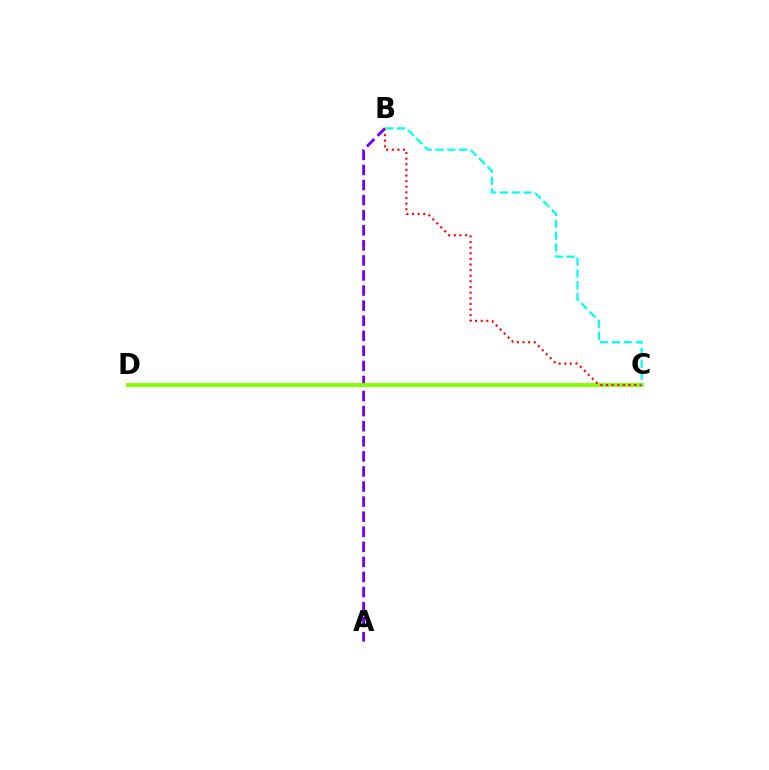{('A', 'B'): [{'color': '#7200ff', 'line_style': 'dashed', 'thickness': 2.05}], ('C', 'D'): [{'color': '#84ff00', 'line_style': 'solid', 'thickness': 2.81}], ('B', 'C'): [{'color': '#ff0000', 'line_style': 'dotted', 'thickness': 1.53}, {'color': '#00fff6', 'line_style': 'dashed', 'thickness': 1.61}]}